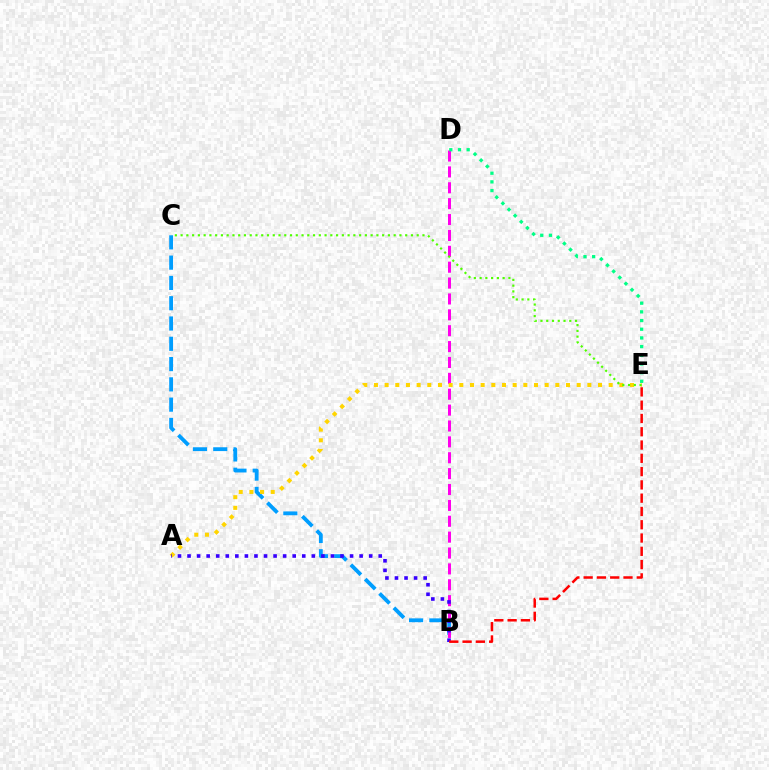{('B', 'C'): [{'color': '#009eff', 'line_style': 'dashed', 'thickness': 2.76}], ('B', 'D'): [{'color': '#ff00ed', 'line_style': 'dashed', 'thickness': 2.16}], ('A', 'E'): [{'color': '#ffd500', 'line_style': 'dotted', 'thickness': 2.9}], ('A', 'B'): [{'color': '#3700ff', 'line_style': 'dotted', 'thickness': 2.6}], ('D', 'E'): [{'color': '#00ff86', 'line_style': 'dotted', 'thickness': 2.36}], ('C', 'E'): [{'color': '#4fff00', 'line_style': 'dotted', 'thickness': 1.56}], ('B', 'E'): [{'color': '#ff0000', 'line_style': 'dashed', 'thickness': 1.8}]}